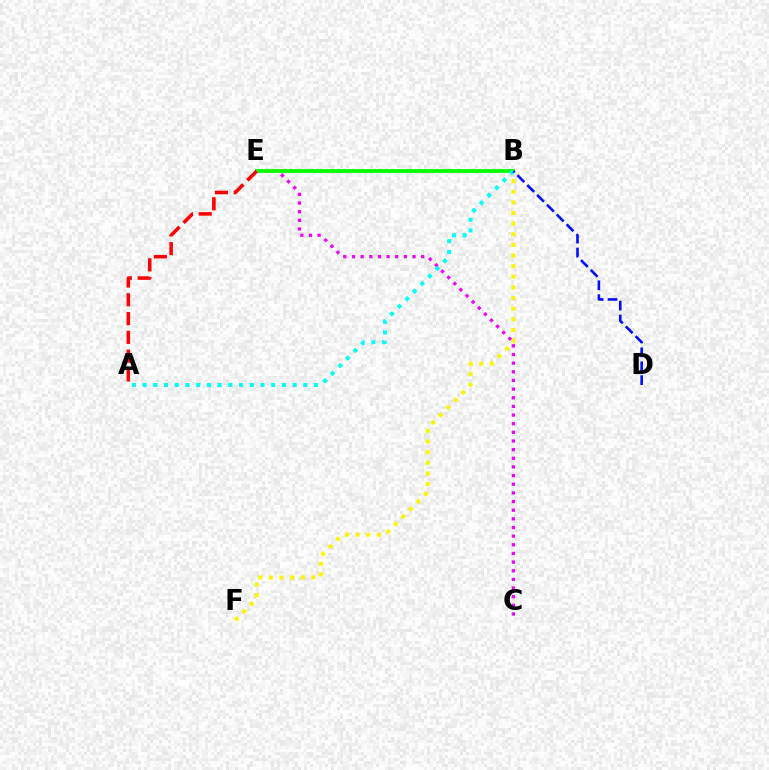{('B', 'F'): [{'color': '#fcf500', 'line_style': 'dotted', 'thickness': 2.89}], ('C', 'E'): [{'color': '#ee00ff', 'line_style': 'dotted', 'thickness': 2.35}], ('B', 'E'): [{'color': '#08ff00', 'line_style': 'solid', 'thickness': 2.76}], ('A', 'E'): [{'color': '#ff0000', 'line_style': 'dashed', 'thickness': 2.55}], ('A', 'B'): [{'color': '#00fff6', 'line_style': 'dotted', 'thickness': 2.91}], ('B', 'D'): [{'color': '#0010ff', 'line_style': 'dashed', 'thickness': 1.89}]}